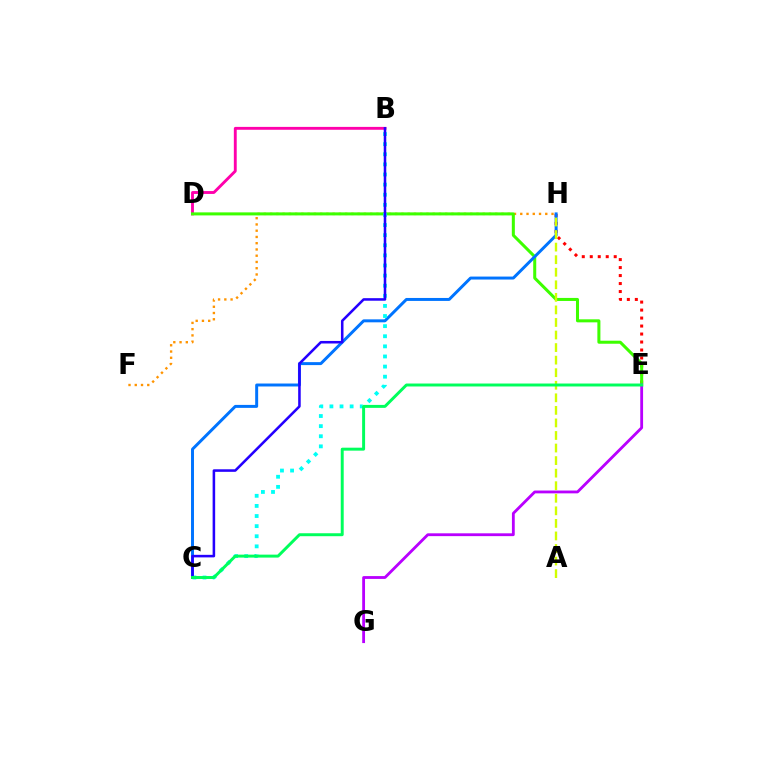{('F', 'H'): [{'color': '#ff9400', 'line_style': 'dotted', 'thickness': 1.7}], ('E', 'H'): [{'color': '#ff0000', 'line_style': 'dotted', 'thickness': 2.17}], ('B', 'D'): [{'color': '#ff00ac', 'line_style': 'solid', 'thickness': 2.07}], ('D', 'E'): [{'color': '#3dff00', 'line_style': 'solid', 'thickness': 2.18}], ('E', 'G'): [{'color': '#b900ff', 'line_style': 'solid', 'thickness': 2.03}], ('C', 'H'): [{'color': '#0074ff', 'line_style': 'solid', 'thickness': 2.13}], ('B', 'C'): [{'color': '#00fff6', 'line_style': 'dotted', 'thickness': 2.75}, {'color': '#2500ff', 'line_style': 'solid', 'thickness': 1.84}], ('A', 'H'): [{'color': '#d1ff00', 'line_style': 'dashed', 'thickness': 1.71}], ('C', 'E'): [{'color': '#00ff5c', 'line_style': 'solid', 'thickness': 2.13}]}